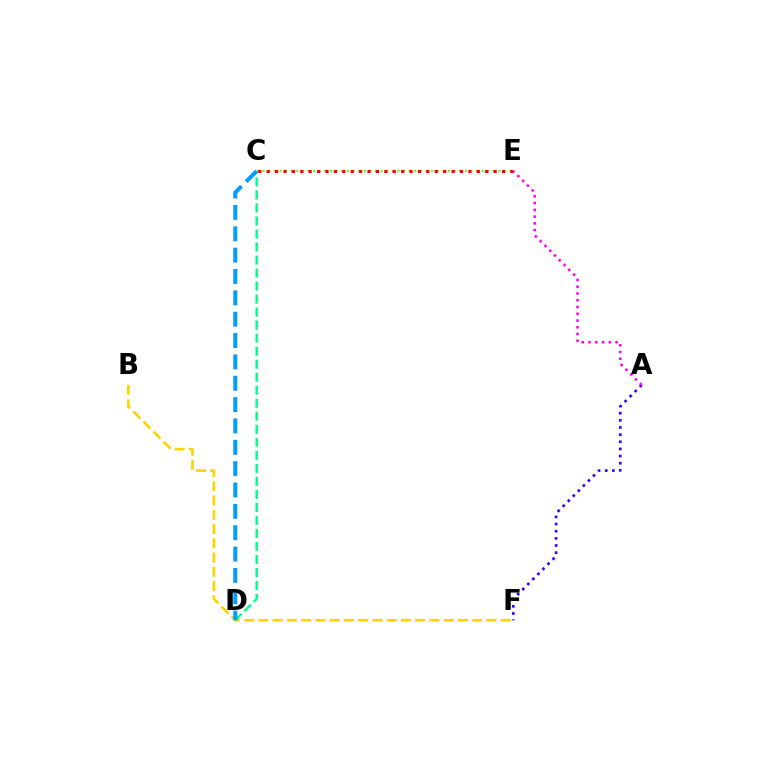{('B', 'F'): [{'color': '#ffd500', 'line_style': 'dashed', 'thickness': 1.94}], ('C', 'E'): [{'color': '#4fff00', 'line_style': 'dotted', 'thickness': 1.53}, {'color': '#ff0000', 'line_style': 'dotted', 'thickness': 2.28}], ('C', 'D'): [{'color': '#00ff86', 'line_style': 'dashed', 'thickness': 1.77}, {'color': '#009eff', 'line_style': 'dashed', 'thickness': 2.9}], ('A', 'F'): [{'color': '#3700ff', 'line_style': 'dotted', 'thickness': 1.94}], ('A', 'E'): [{'color': '#ff00ed', 'line_style': 'dotted', 'thickness': 1.84}]}